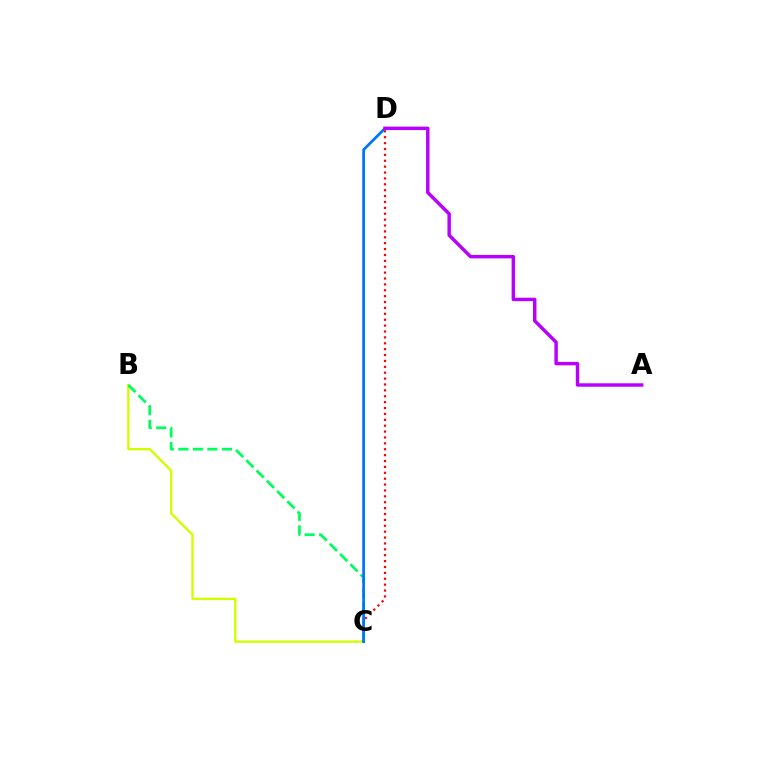{('B', 'C'): [{'color': '#d1ff00', 'line_style': 'solid', 'thickness': 1.71}, {'color': '#00ff5c', 'line_style': 'dashed', 'thickness': 1.97}], ('C', 'D'): [{'color': '#ff0000', 'line_style': 'dotted', 'thickness': 1.6}, {'color': '#0074ff', 'line_style': 'solid', 'thickness': 1.97}], ('A', 'D'): [{'color': '#b900ff', 'line_style': 'solid', 'thickness': 2.48}]}